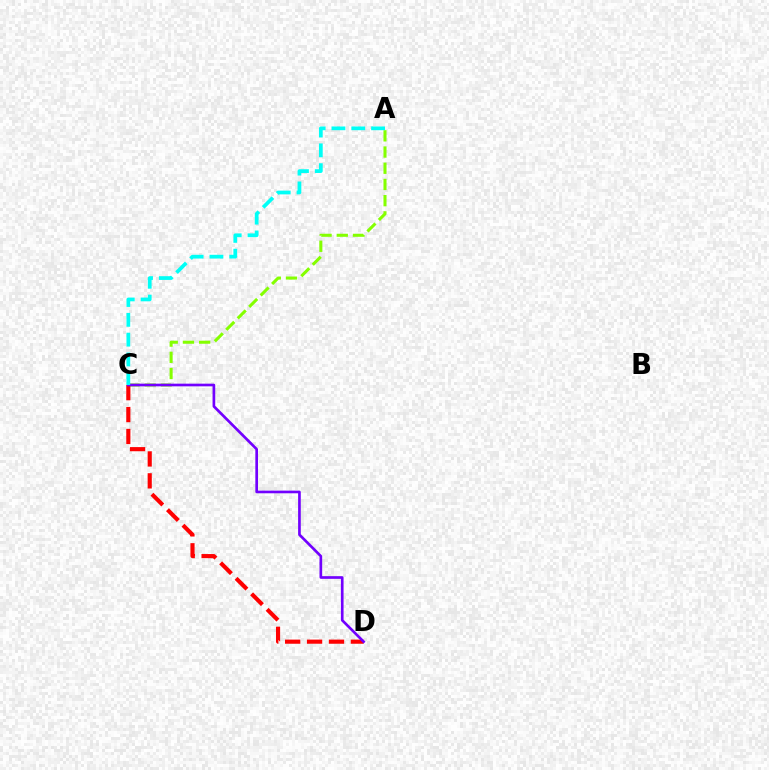{('A', 'C'): [{'color': '#84ff00', 'line_style': 'dashed', 'thickness': 2.2}, {'color': '#00fff6', 'line_style': 'dashed', 'thickness': 2.69}], ('C', 'D'): [{'color': '#ff0000', 'line_style': 'dashed', 'thickness': 2.98}, {'color': '#7200ff', 'line_style': 'solid', 'thickness': 1.92}]}